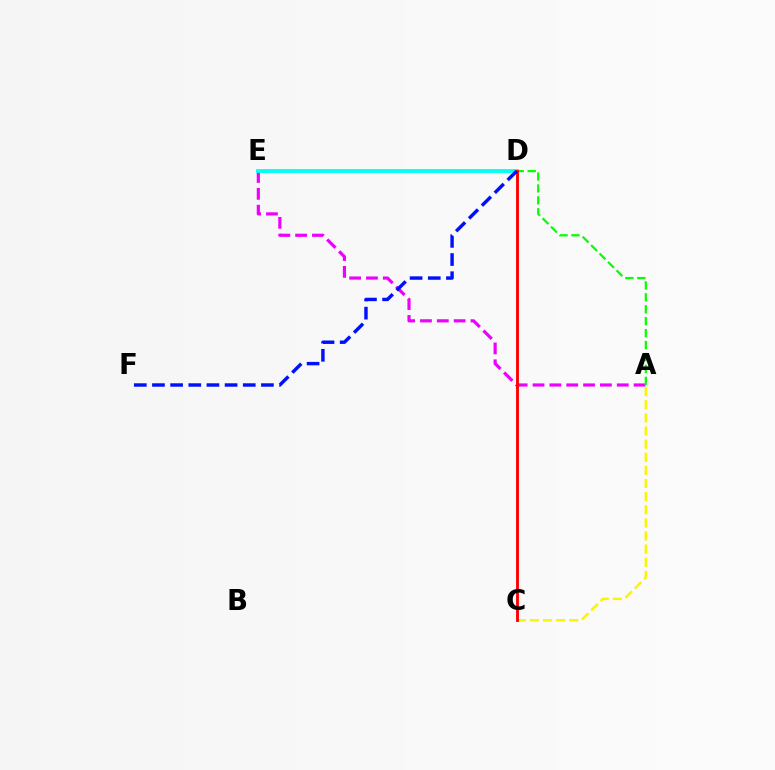{('A', 'E'): [{'color': '#ee00ff', 'line_style': 'dashed', 'thickness': 2.29}, {'color': '#08ff00', 'line_style': 'dashed', 'thickness': 1.62}], ('A', 'C'): [{'color': '#fcf500', 'line_style': 'dashed', 'thickness': 1.78}], ('D', 'E'): [{'color': '#00fff6', 'line_style': 'solid', 'thickness': 2.74}], ('C', 'D'): [{'color': '#ff0000', 'line_style': 'solid', 'thickness': 2.07}], ('D', 'F'): [{'color': '#0010ff', 'line_style': 'dashed', 'thickness': 2.47}]}